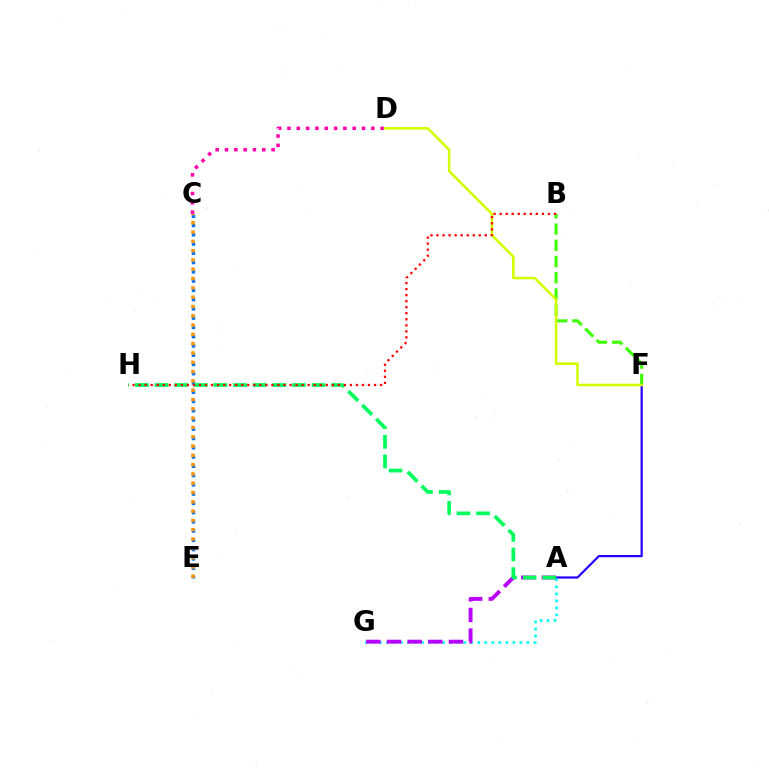{('C', 'E'): [{'color': '#0074ff', 'line_style': 'dotted', 'thickness': 2.52}, {'color': '#ff9400', 'line_style': 'dotted', 'thickness': 2.53}], ('B', 'F'): [{'color': '#3dff00', 'line_style': 'dashed', 'thickness': 2.2}], ('C', 'D'): [{'color': '#ff00ac', 'line_style': 'dotted', 'thickness': 2.53}], ('A', 'F'): [{'color': '#2500ff', 'line_style': 'solid', 'thickness': 1.6}], ('D', 'F'): [{'color': '#d1ff00', 'line_style': 'solid', 'thickness': 1.84}], ('A', 'G'): [{'color': '#00fff6', 'line_style': 'dotted', 'thickness': 1.91}, {'color': '#b900ff', 'line_style': 'dashed', 'thickness': 2.81}], ('A', 'H'): [{'color': '#00ff5c', 'line_style': 'dashed', 'thickness': 2.67}], ('B', 'H'): [{'color': '#ff0000', 'line_style': 'dotted', 'thickness': 1.64}]}